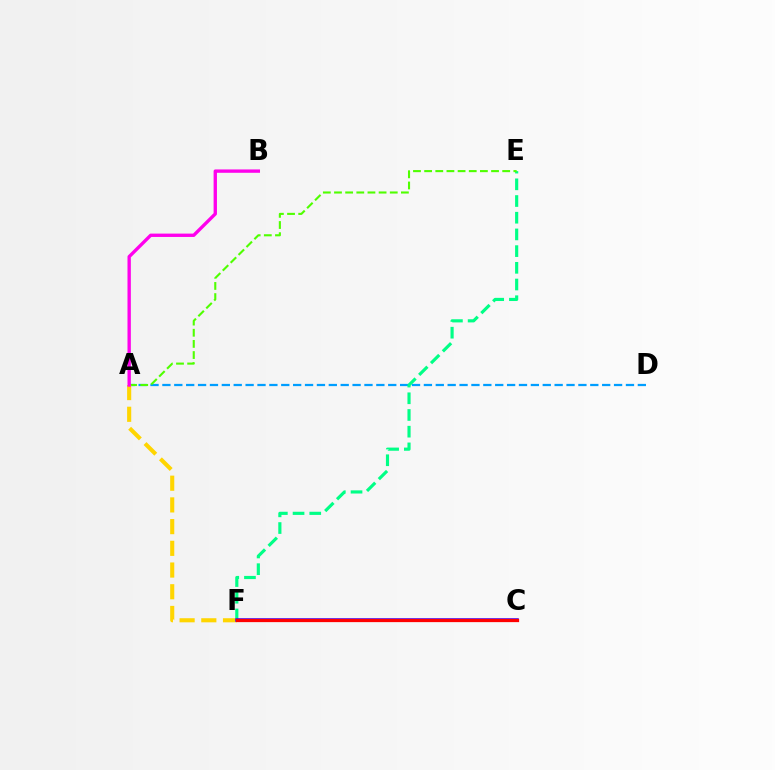{('A', 'D'): [{'color': '#009eff', 'line_style': 'dashed', 'thickness': 1.61}], ('E', 'F'): [{'color': '#00ff86', 'line_style': 'dashed', 'thickness': 2.27}], ('A', 'E'): [{'color': '#4fff00', 'line_style': 'dashed', 'thickness': 1.52}], ('A', 'F'): [{'color': '#ffd500', 'line_style': 'dashed', 'thickness': 2.95}], ('C', 'F'): [{'color': '#3700ff', 'line_style': 'solid', 'thickness': 2.53}, {'color': '#ff0000', 'line_style': 'solid', 'thickness': 2.34}], ('A', 'B'): [{'color': '#ff00ed', 'line_style': 'solid', 'thickness': 2.41}]}